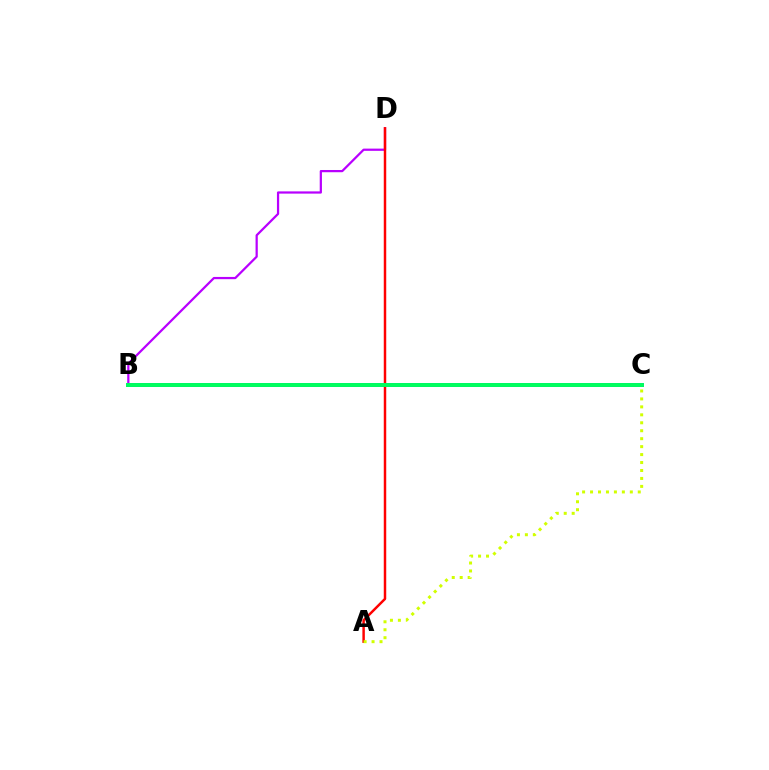{('B', 'C'): [{'color': '#0074ff', 'line_style': 'solid', 'thickness': 2.7}, {'color': '#00ff5c', 'line_style': 'solid', 'thickness': 2.8}], ('B', 'D'): [{'color': '#b900ff', 'line_style': 'solid', 'thickness': 1.61}], ('A', 'D'): [{'color': '#ff0000', 'line_style': 'solid', 'thickness': 1.78}], ('A', 'C'): [{'color': '#d1ff00', 'line_style': 'dotted', 'thickness': 2.16}]}